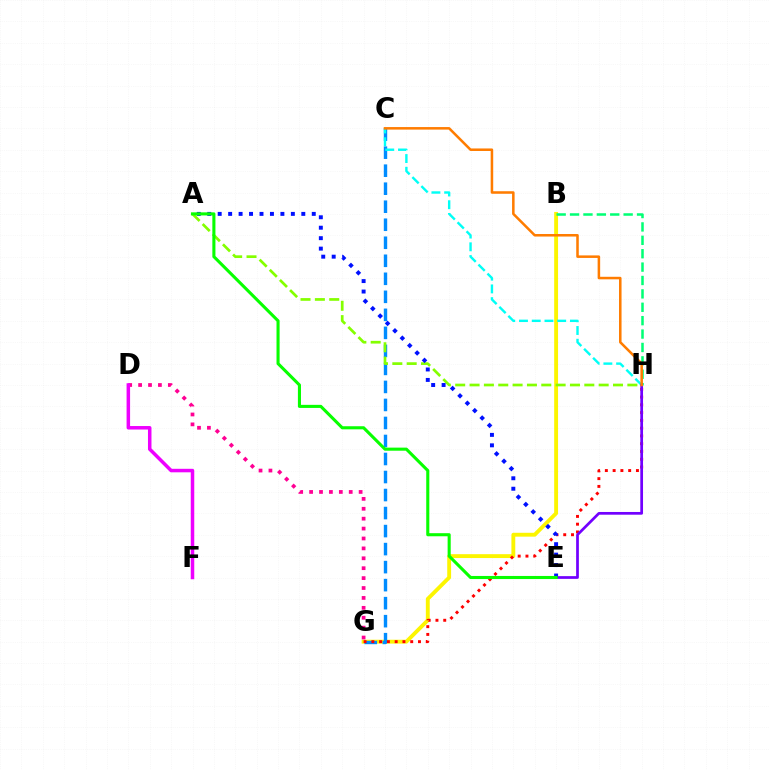{('B', 'G'): [{'color': '#fcf500', 'line_style': 'solid', 'thickness': 2.78}], ('C', 'G'): [{'color': '#008cff', 'line_style': 'dashed', 'thickness': 2.45}], ('C', 'H'): [{'color': '#00fff6', 'line_style': 'dashed', 'thickness': 1.73}, {'color': '#ff7c00', 'line_style': 'solid', 'thickness': 1.83}], ('G', 'H'): [{'color': '#ff0000', 'line_style': 'dotted', 'thickness': 2.11}], ('B', 'H'): [{'color': '#00ff74', 'line_style': 'dashed', 'thickness': 1.82}], ('E', 'H'): [{'color': '#7200ff', 'line_style': 'solid', 'thickness': 1.96}], ('A', 'H'): [{'color': '#84ff00', 'line_style': 'dashed', 'thickness': 1.95}], ('D', 'G'): [{'color': '#ff0094', 'line_style': 'dotted', 'thickness': 2.69}], ('D', 'F'): [{'color': '#ee00ff', 'line_style': 'solid', 'thickness': 2.52}], ('A', 'E'): [{'color': '#0010ff', 'line_style': 'dotted', 'thickness': 2.84}, {'color': '#08ff00', 'line_style': 'solid', 'thickness': 2.22}]}